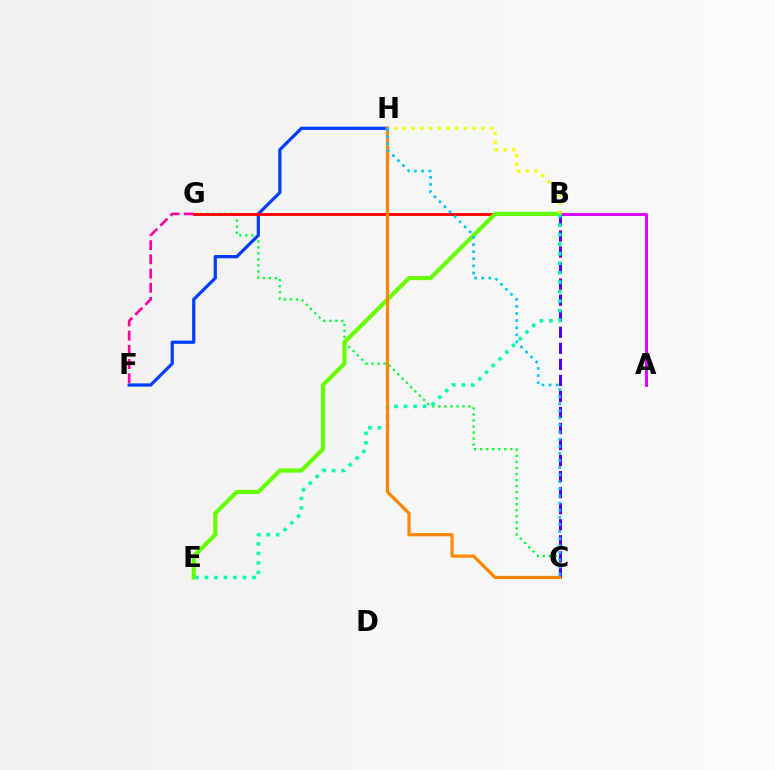{('C', 'G'): [{'color': '#00ff27', 'line_style': 'dotted', 'thickness': 1.64}], ('A', 'B'): [{'color': '#d600ff', 'line_style': 'solid', 'thickness': 2.11}], ('F', 'H'): [{'color': '#003fff', 'line_style': 'solid', 'thickness': 2.33}], ('B', 'G'): [{'color': '#ff0000', 'line_style': 'solid', 'thickness': 2.06}], ('F', 'G'): [{'color': '#ff00a0', 'line_style': 'dashed', 'thickness': 1.93}], ('B', 'C'): [{'color': '#4f00ff', 'line_style': 'dashed', 'thickness': 2.18}], ('B', 'E'): [{'color': '#66ff00', 'line_style': 'solid', 'thickness': 2.98}, {'color': '#00ffaf', 'line_style': 'dotted', 'thickness': 2.58}], ('B', 'H'): [{'color': '#eeff00', 'line_style': 'dotted', 'thickness': 2.37}], ('C', 'H'): [{'color': '#ff8800', 'line_style': 'solid', 'thickness': 2.34}, {'color': '#00c7ff', 'line_style': 'dotted', 'thickness': 1.93}]}